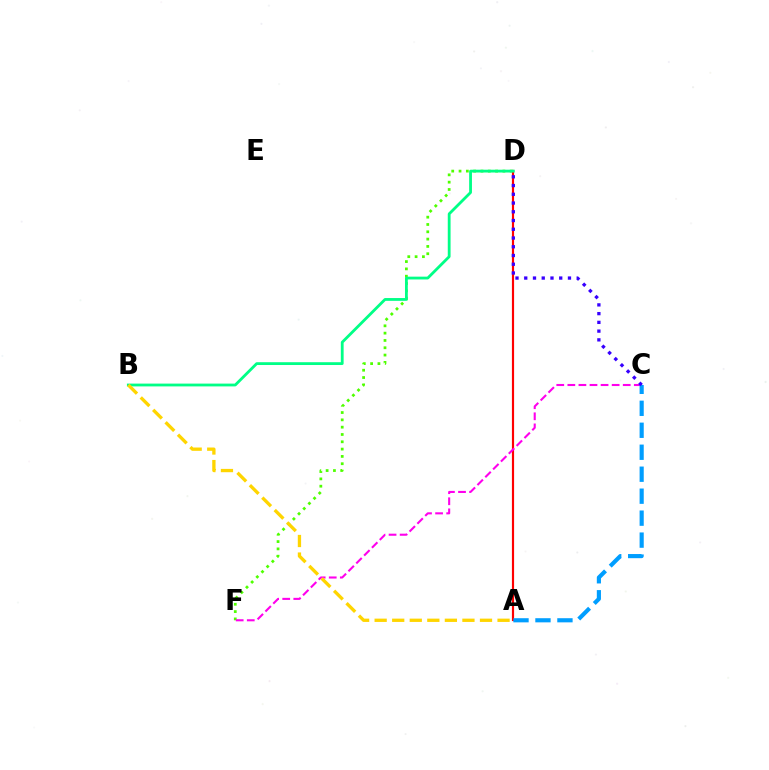{('D', 'F'): [{'color': '#4fff00', 'line_style': 'dotted', 'thickness': 1.99}], ('A', 'D'): [{'color': '#ff0000', 'line_style': 'solid', 'thickness': 1.56}], ('B', 'D'): [{'color': '#00ff86', 'line_style': 'solid', 'thickness': 2.02}], ('C', 'F'): [{'color': '#ff00ed', 'line_style': 'dashed', 'thickness': 1.5}], ('A', 'B'): [{'color': '#ffd500', 'line_style': 'dashed', 'thickness': 2.39}], ('A', 'C'): [{'color': '#009eff', 'line_style': 'dashed', 'thickness': 2.98}], ('C', 'D'): [{'color': '#3700ff', 'line_style': 'dotted', 'thickness': 2.38}]}